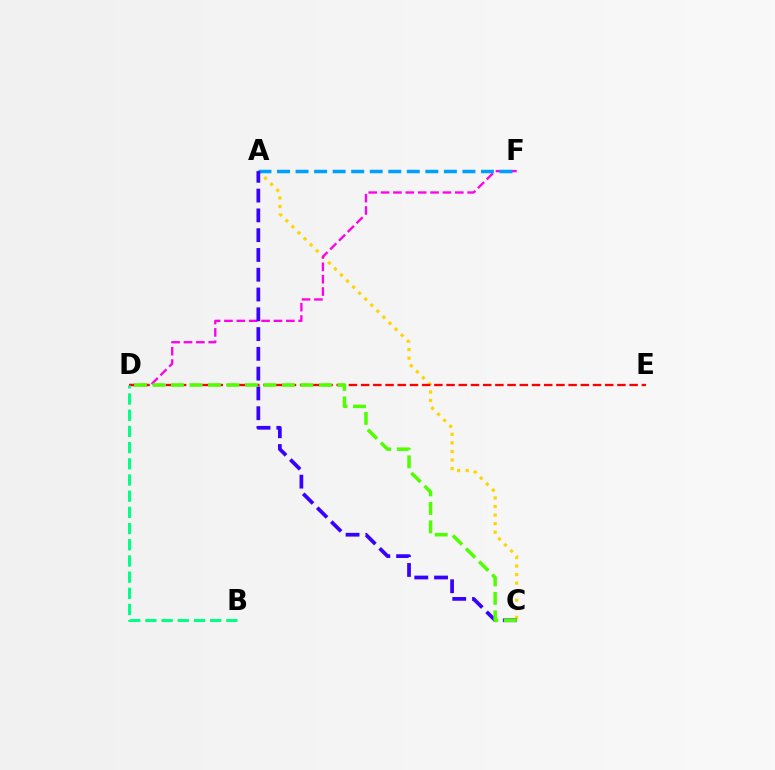{('A', 'C'): [{'color': '#ffd500', 'line_style': 'dotted', 'thickness': 2.32}, {'color': '#3700ff', 'line_style': 'dashed', 'thickness': 2.69}], ('D', 'F'): [{'color': '#ff00ed', 'line_style': 'dashed', 'thickness': 1.68}], ('D', 'E'): [{'color': '#ff0000', 'line_style': 'dashed', 'thickness': 1.66}], ('A', 'F'): [{'color': '#009eff', 'line_style': 'dashed', 'thickness': 2.52}], ('C', 'D'): [{'color': '#4fff00', 'line_style': 'dashed', 'thickness': 2.51}], ('B', 'D'): [{'color': '#00ff86', 'line_style': 'dashed', 'thickness': 2.2}]}